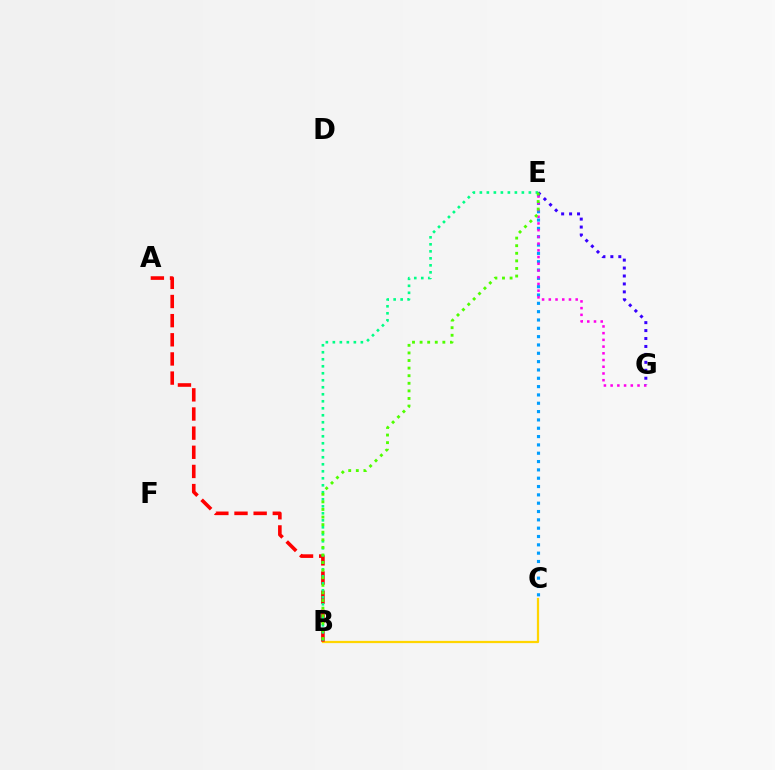{('B', 'C'): [{'color': '#ffd500', 'line_style': 'solid', 'thickness': 1.62}], ('C', 'E'): [{'color': '#009eff', 'line_style': 'dotted', 'thickness': 2.26}], ('E', 'G'): [{'color': '#ff00ed', 'line_style': 'dotted', 'thickness': 1.83}, {'color': '#3700ff', 'line_style': 'dotted', 'thickness': 2.16}], ('A', 'B'): [{'color': '#ff0000', 'line_style': 'dashed', 'thickness': 2.6}], ('B', 'E'): [{'color': '#00ff86', 'line_style': 'dotted', 'thickness': 1.9}, {'color': '#4fff00', 'line_style': 'dotted', 'thickness': 2.06}]}